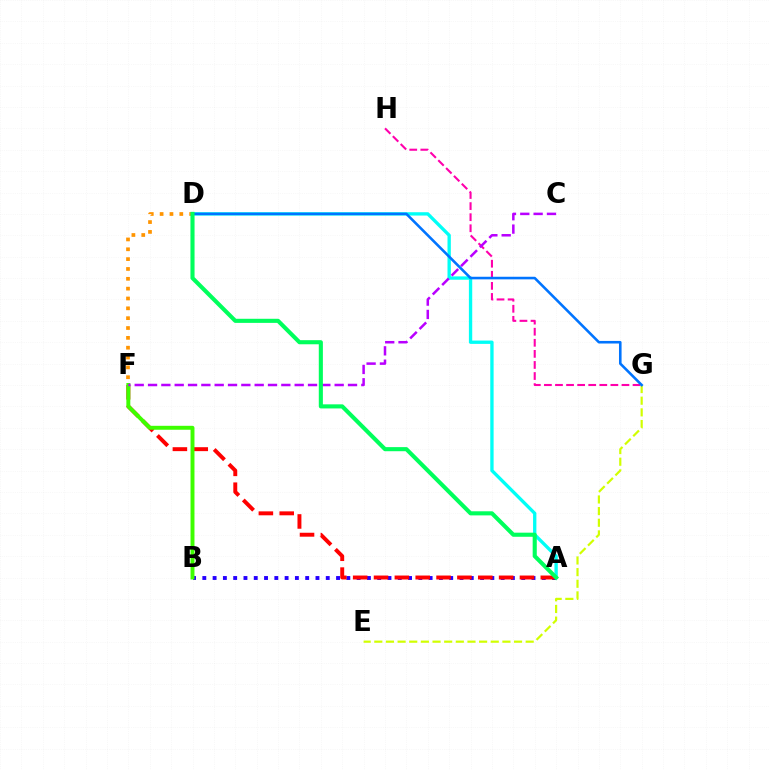{('A', 'D'): [{'color': '#00fff6', 'line_style': 'solid', 'thickness': 2.4}, {'color': '#00ff5c', 'line_style': 'solid', 'thickness': 2.95}], ('A', 'B'): [{'color': '#2500ff', 'line_style': 'dotted', 'thickness': 2.79}], ('E', 'G'): [{'color': '#d1ff00', 'line_style': 'dashed', 'thickness': 1.58}], ('A', 'F'): [{'color': '#ff0000', 'line_style': 'dashed', 'thickness': 2.83}], ('B', 'F'): [{'color': '#3dff00', 'line_style': 'solid', 'thickness': 2.84}], ('G', 'H'): [{'color': '#ff00ac', 'line_style': 'dashed', 'thickness': 1.5}], ('D', 'F'): [{'color': '#ff9400', 'line_style': 'dotted', 'thickness': 2.67}], ('D', 'G'): [{'color': '#0074ff', 'line_style': 'solid', 'thickness': 1.86}], ('C', 'F'): [{'color': '#b900ff', 'line_style': 'dashed', 'thickness': 1.81}]}